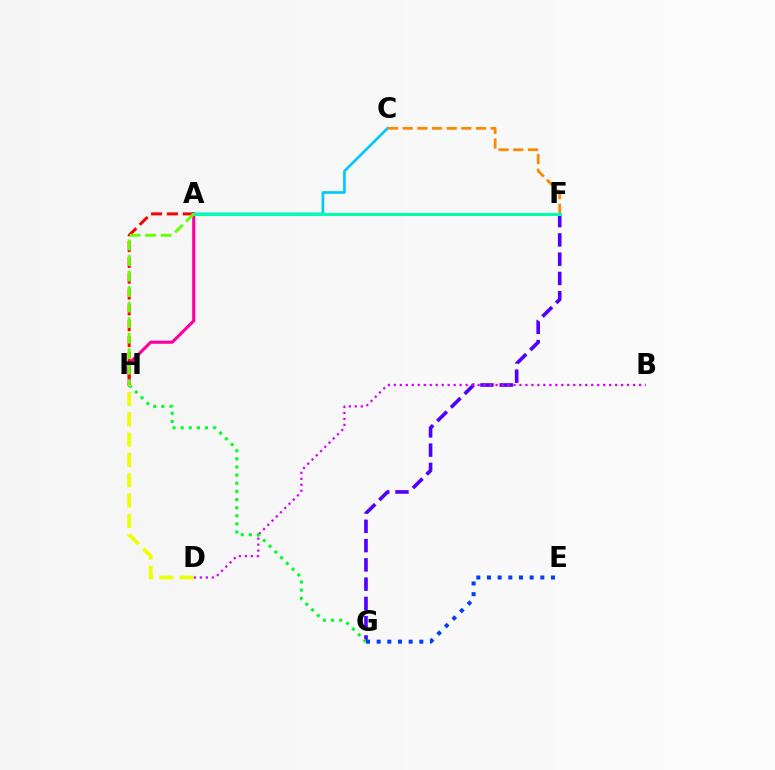{('F', 'G'): [{'color': '#4f00ff', 'line_style': 'dashed', 'thickness': 2.62}], ('B', 'D'): [{'color': '#d600ff', 'line_style': 'dotted', 'thickness': 1.63}], ('A', 'C'): [{'color': '#00c7ff', 'line_style': 'solid', 'thickness': 1.93}], ('A', 'H'): [{'color': '#ff00a0', 'line_style': 'solid', 'thickness': 2.25}, {'color': '#ff0000', 'line_style': 'dashed', 'thickness': 2.15}, {'color': '#66ff00', 'line_style': 'dashed', 'thickness': 2.11}], ('G', 'H'): [{'color': '#00ff27', 'line_style': 'dotted', 'thickness': 2.21}], ('D', 'H'): [{'color': '#eeff00', 'line_style': 'dashed', 'thickness': 2.76}], ('C', 'F'): [{'color': '#ff8800', 'line_style': 'dashed', 'thickness': 1.99}], ('E', 'G'): [{'color': '#003fff', 'line_style': 'dotted', 'thickness': 2.9}], ('A', 'F'): [{'color': '#00ffaf', 'line_style': 'solid', 'thickness': 2.18}]}